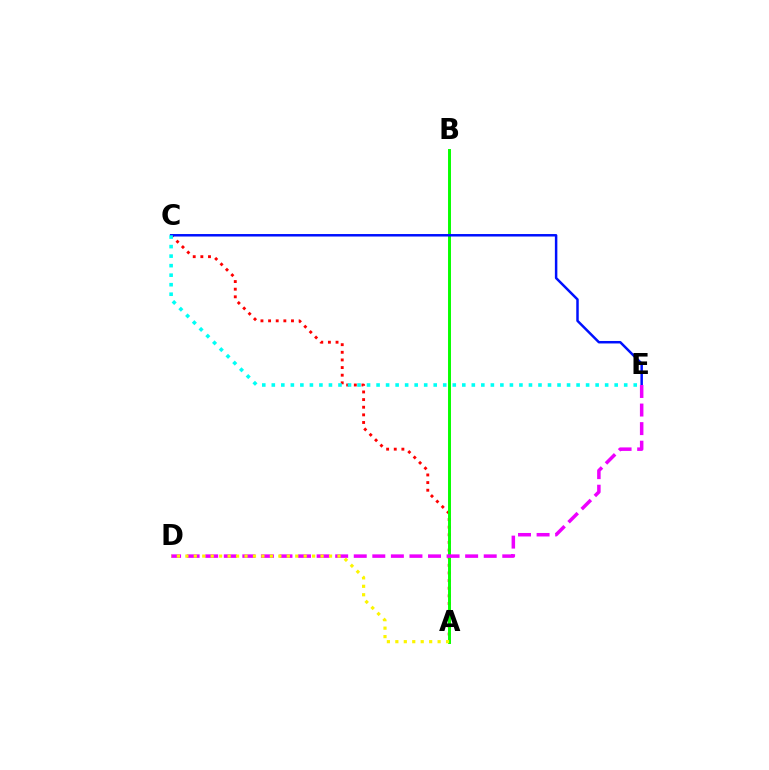{('A', 'C'): [{'color': '#ff0000', 'line_style': 'dotted', 'thickness': 2.07}], ('A', 'B'): [{'color': '#08ff00', 'line_style': 'solid', 'thickness': 2.12}], ('C', 'E'): [{'color': '#0010ff', 'line_style': 'solid', 'thickness': 1.79}, {'color': '#00fff6', 'line_style': 'dotted', 'thickness': 2.59}], ('D', 'E'): [{'color': '#ee00ff', 'line_style': 'dashed', 'thickness': 2.52}], ('A', 'D'): [{'color': '#fcf500', 'line_style': 'dotted', 'thickness': 2.3}]}